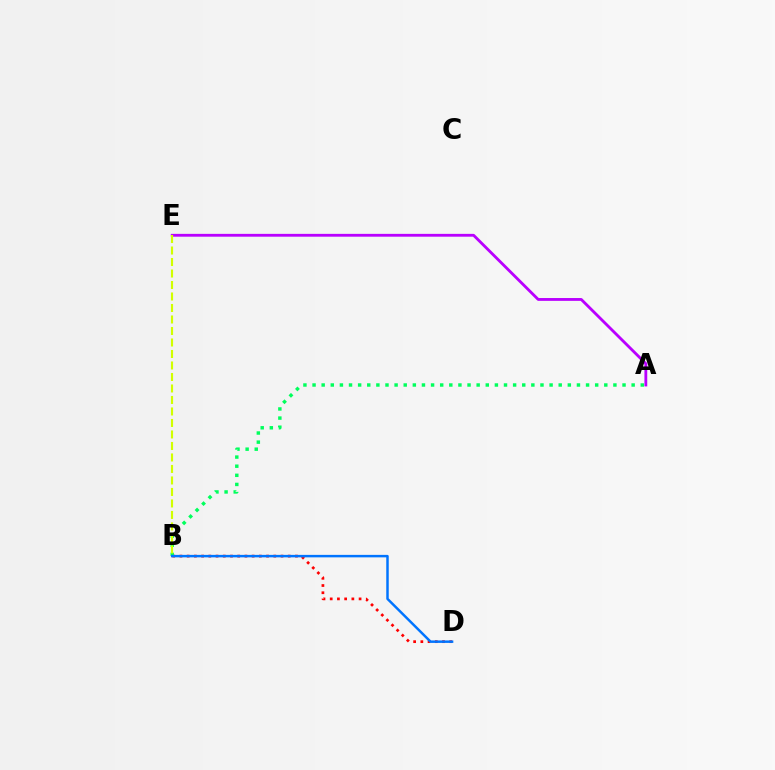{('A', 'E'): [{'color': '#b900ff', 'line_style': 'solid', 'thickness': 2.04}], ('B', 'D'): [{'color': '#ff0000', 'line_style': 'dotted', 'thickness': 1.96}, {'color': '#0074ff', 'line_style': 'solid', 'thickness': 1.78}], ('A', 'B'): [{'color': '#00ff5c', 'line_style': 'dotted', 'thickness': 2.48}], ('B', 'E'): [{'color': '#d1ff00', 'line_style': 'dashed', 'thickness': 1.56}]}